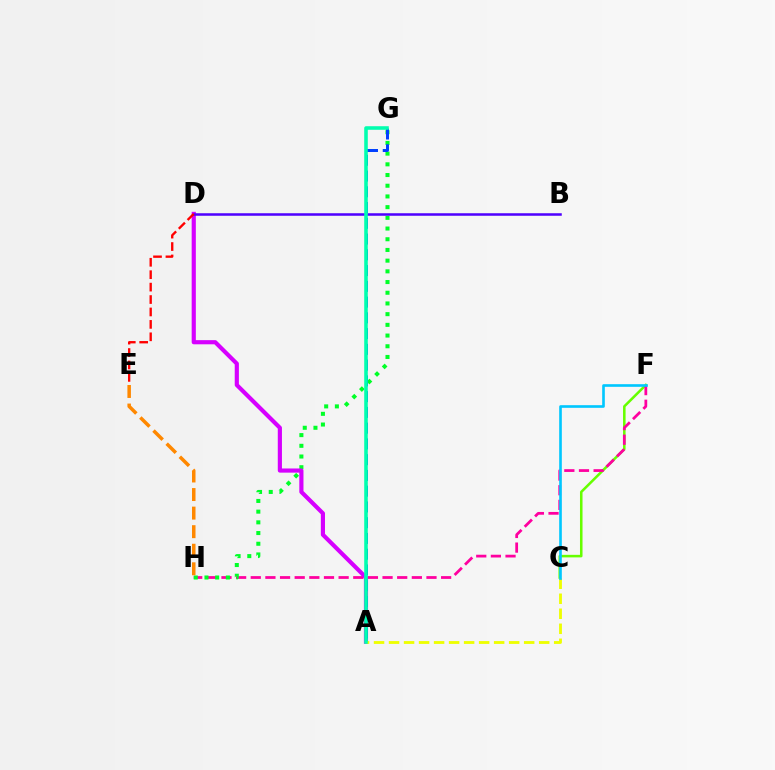{('C', 'F'): [{'color': '#66ff00', 'line_style': 'solid', 'thickness': 1.83}, {'color': '#00c7ff', 'line_style': 'solid', 'thickness': 1.9}], ('F', 'H'): [{'color': '#ff00a0', 'line_style': 'dashed', 'thickness': 1.99}], ('G', 'H'): [{'color': '#00ff27', 'line_style': 'dotted', 'thickness': 2.91}], ('A', 'D'): [{'color': '#d600ff', 'line_style': 'solid', 'thickness': 2.99}], ('A', 'G'): [{'color': '#003fff', 'line_style': 'dashed', 'thickness': 2.14}, {'color': '#00ffaf', 'line_style': 'solid', 'thickness': 2.57}], ('E', 'H'): [{'color': '#ff8800', 'line_style': 'dashed', 'thickness': 2.52}], ('A', 'C'): [{'color': '#eeff00', 'line_style': 'dashed', 'thickness': 2.04}], ('B', 'D'): [{'color': '#4f00ff', 'line_style': 'solid', 'thickness': 1.82}], ('D', 'E'): [{'color': '#ff0000', 'line_style': 'dashed', 'thickness': 1.69}]}